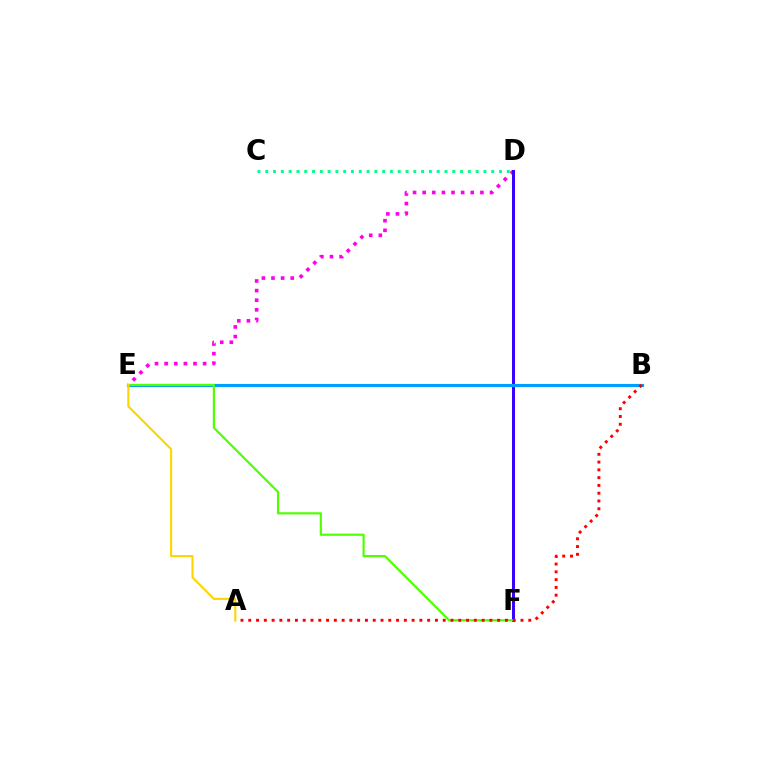{('D', 'E'): [{'color': '#ff00ed', 'line_style': 'dotted', 'thickness': 2.61}], ('D', 'F'): [{'color': '#3700ff', 'line_style': 'solid', 'thickness': 2.13}], ('B', 'E'): [{'color': '#009eff', 'line_style': 'solid', 'thickness': 2.27}], ('E', 'F'): [{'color': '#4fff00', 'line_style': 'solid', 'thickness': 1.56}], ('A', 'B'): [{'color': '#ff0000', 'line_style': 'dotted', 'thickness': 2.11}], ('C', 'D'): [{'color': '#00ff86', 'line_style': 'dotted', 'thickness': 2.12}], ('A', 'E'): [{'color': '#ffd500', 'line_style': 'solid', 'thickness': 1.52}]}